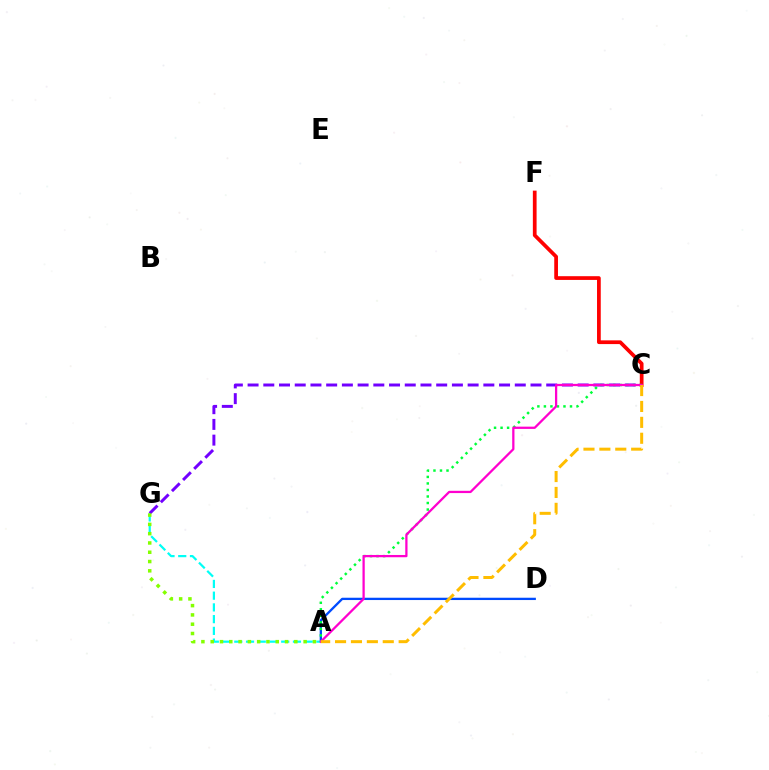{('A', 'D'): [{'color': '#004bff', 'line_style': 'solid', 'thickness': 1.66}], ('A', 'G'): [{'color': '#00fff6', 'line_style': 'dashed', 'thickness': 1.59}, {'color': '#84ff00', 'line_style': 'dotted', 'thickness': 2.52}], ('C', 'G'): [{'color': '#7200ff', 'line_style': 'dashed', 'thickness': 2.14}], ('C', 'F'): [{'color': '#ff0000', 'line_style': 'solid', 'thickness': 2.69}], ('A', 'C'): [{'color': '#00ff39', 'line_style': 'dotted', 'thickness': 1.77}, {'color': '#ff00cf', 'line_style': 'solid', 'thickness': 1.63}, {'color': '#ffbd00', 'line_style': 'dashed', 'thickness': 2.16}]}